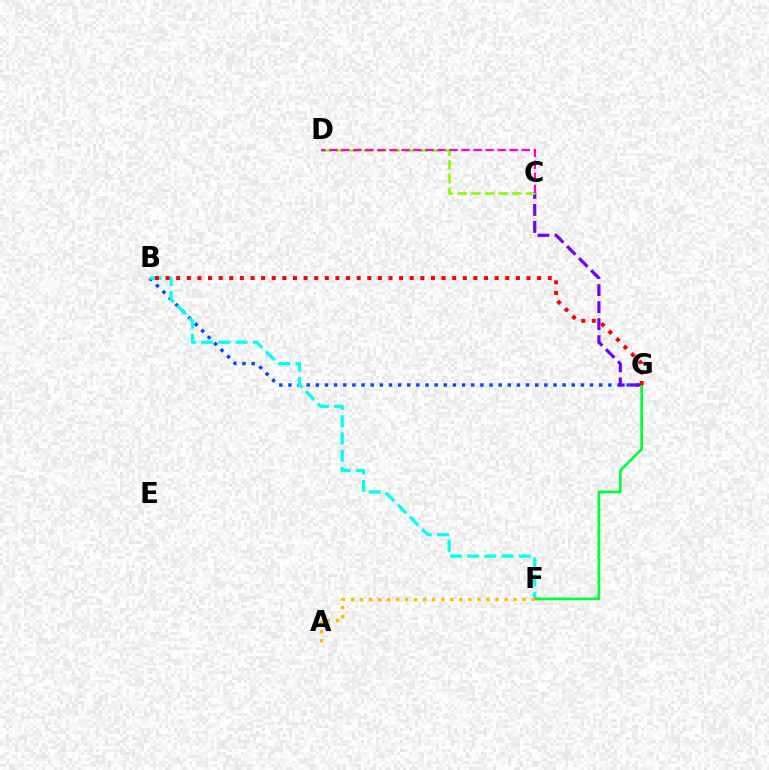{('B', 'G'): [{'color': '#004bff', 'line_style': 'dotted', 'thickness': 2.48}, {'color': '#ff0000', 'line_style': 'dotted', 'thickness': 2.88}], ('C', 'G'): [{'color': '#7200ff', 'line_style': 'dashed', 'thickness': 2.31}], ('C', 'D'): [{'color': '#84ff00', 'line_style': 'dashed', 'thickness': 1.86}, {'color': '#ff00cf', 'line_style': 'dashed', 'thickness': 1.63}], ('B', 'F'): [{'color': '#00fff6', 'line_style': 'dashed', 'thickness': 2.34}], ('F', 'G'): [{'color': '#00ff39', 'line_style': 'solid', 'thickness': 1.95}], ('A', 'F'): [{'color': '#ffbd00', 'line_style': 'dotted', 'thickness': 2.45}]}